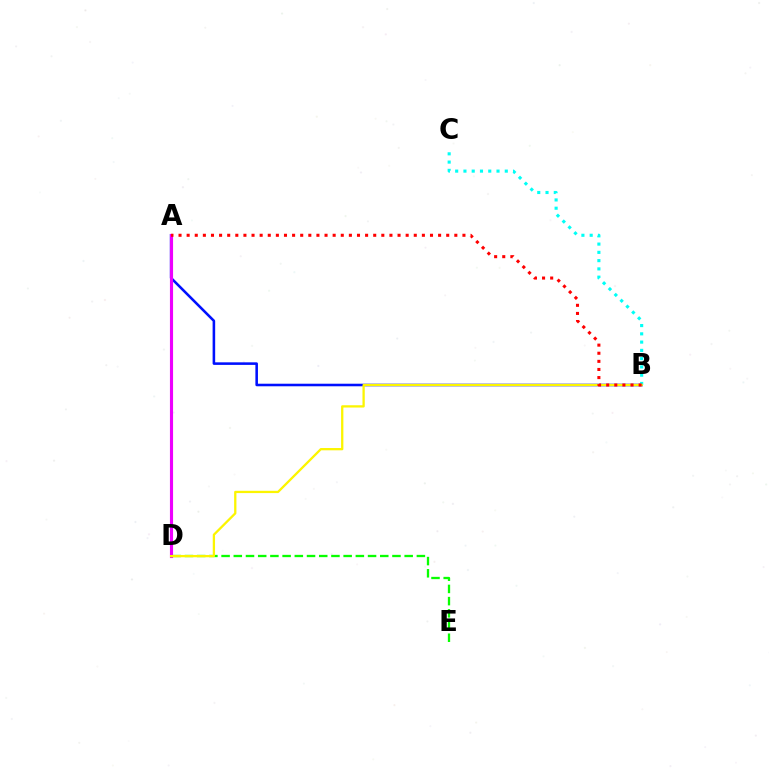{('A', 'B'): [{'color': '#0010ff', 'line_style': 'solid', 'thickness': 1.85}, {'color': '#ff0000', 'line_style': 'dotted', 'thickness': 2.2}], ('A', 'D'): [{'color': '#ee00ff', 'line_style': 'solid', 'thickness': 2.25}], ('D', 'E'): [{'color': '#08ff00', 'line_style': 'dashed', 'thickness': 1.66}], ('B', 'C'): [{'color': '#00fff6', 'line_style': 'dotted', 'thickness': 2.25}], ('B', 'D'): [{'color': '#fcf500', 'line_style': 'solid', 'thickness': 1.65}]}